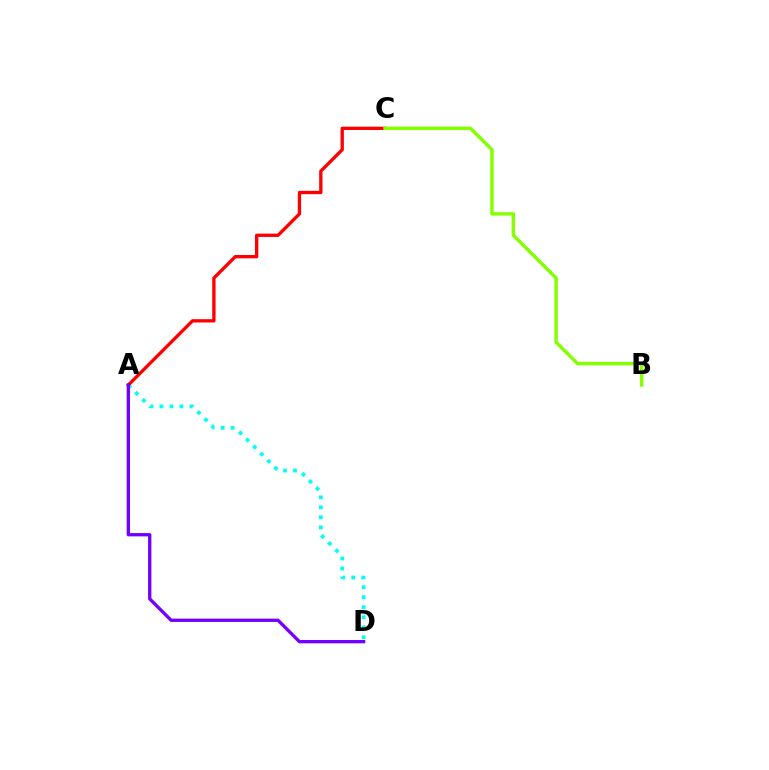{('A', 'D'): [{'color': '#00fff6', 'line_style': 'dotted', 'thickness': 2.72}, {'color': '#7200ff', 'line_style': 'solid', 'thickness': 2.39}], ('A', 'C'): [{'color': '#ff0000', 'line_style': 'solid', 'thickness': 2.39}], ('B', 'C'): [{'color': '#84ff00', 'line_style': 'solid', 'thickness': 2.46}]}